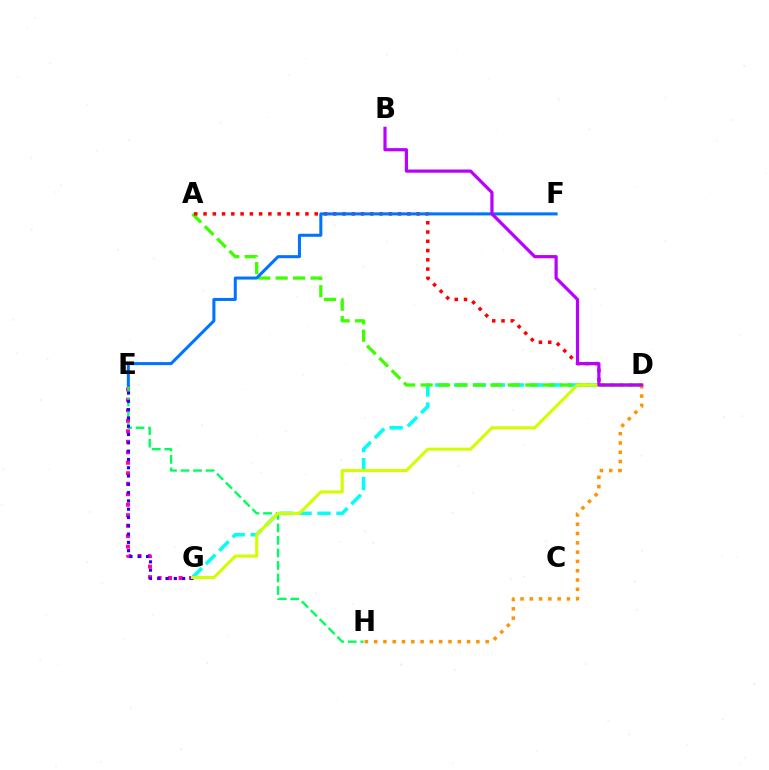{('E', 'G'): [{'color': '#ff00ac', 'line_style': 'dotted', 'thickness': 2.85}, {'color': '#2500ff', 'line_style': 'dotted', 'thickness': 2.25}], ('D', 'H'): [{'color': '#ff9400', 'line_style': 'dotted', 'thickness': 2.53}], ('E', 'H'): [{'color': '#00ff5c', 'line_style': 'dashed', 'thickness': 1.7}], ('D', 'G'): [{'color': '#00fff6', 'line_style': 'dashed', 'thickness': 2.57}, {'color': '#d1ff00', 'line_style': 'solid', 'thickness': 2.21}], ('A', 'D'): [{'color': '#3dff00', 'line_style': 'dashed', 'thickness': 2.37}, {'color': '#ff0000', 'line_style': 'dotted', 'thickness': 2.52}], ('E', 'F'): [{'color': '#0074ff', 'line_style': 'solid', 'thickness': 2.18}], ('B', 'D'): [{'color': '#b900ff', 'line_style': 'solid', 'thickness': 2.3}]}